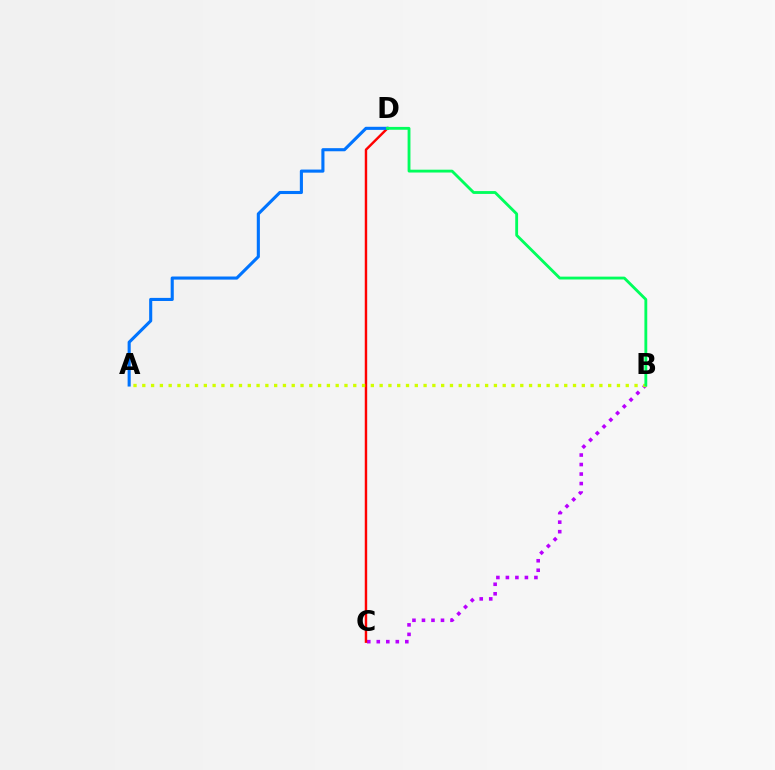{('B', 'C'): [{'color': '#b900ff', 'line_style': 'dotted', 'thickness': 2.58}], ('C', 'D'): [{'color': '#ff0000', 'line_style': 'solid', 'thickness': 1.75}], ('A', 'D'): [{'color': '#0074ff', 'line_style': 'solid', 'thickness': 2.23}], ('A', 'B'): [{'color': '#d1ff00', 'line_style': 'dotted', 'thickness': 2.39}], ('B', 'D'): [{'color': '#00ff5c', 'line_style': 'solid', 'thickness': 2.05}]}